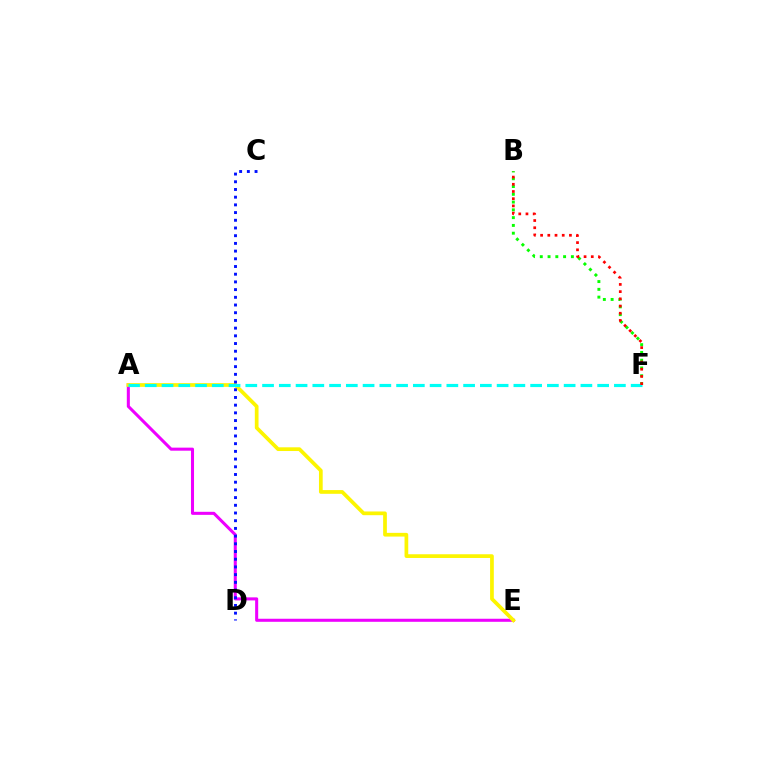{('B', 'F'): [{'color': '#08ff00', 'line_style': 'dotted', 'thickness': 2.11}, {'color': '#ff0000', 'line_style': 'dotted', 'thickness': 1.96}], ('A', 'E'): [{'color': '#ee00ff', 'line_style': 'solid', 'thickness': 2.19}, {'color': '#fcf500', 'line_style': 'solid', 'thickness': 2.67}], ('A', 'F'): [{'color': '#00fff6', 'line_style': 'dashed', 'thickness': 2.28}], ('C', 'D'): [{'color': '#0010ff', 'line_style': 'dotted', 'thickness': 2.09}]}